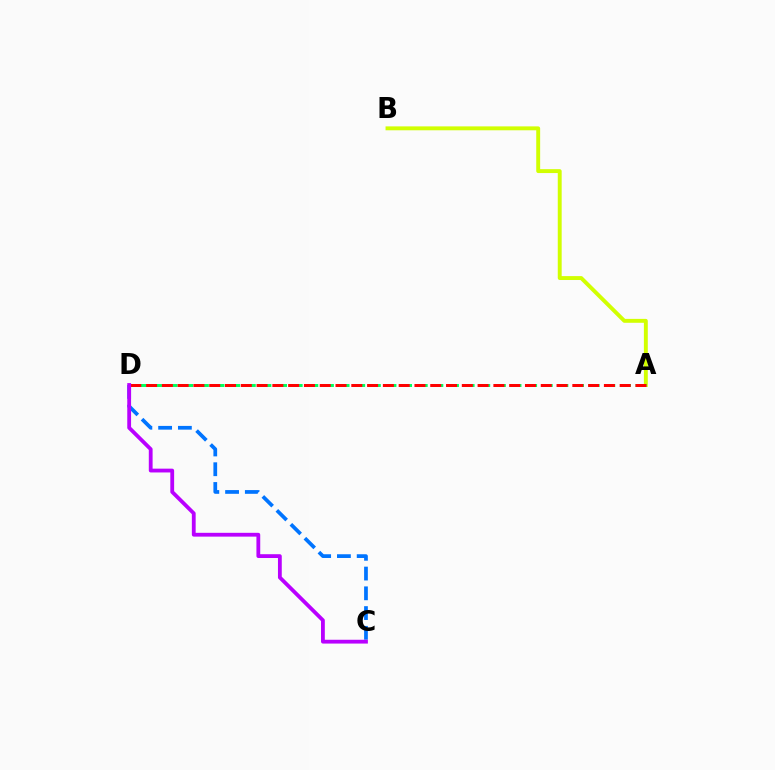{('A', 'B'): [{'color': '#d1ff00', 'line_style': 'solid', 'thickness': 2.81}], ('A', 'D'): [{'color': '#00ff5c', 'line_style': 'dashed', 'thickness': 2.12}, {'color': '#ff0000', 'line_style': 'dashed', 'thickness': 2.14}], ('C', 'D'): [{'color': '#0074ff', 'line_style': 'dashed', 'thickness': 2.68}, {'color': '#b900ff', 'line_style': 'solid', 'thickness': 2.74}]}